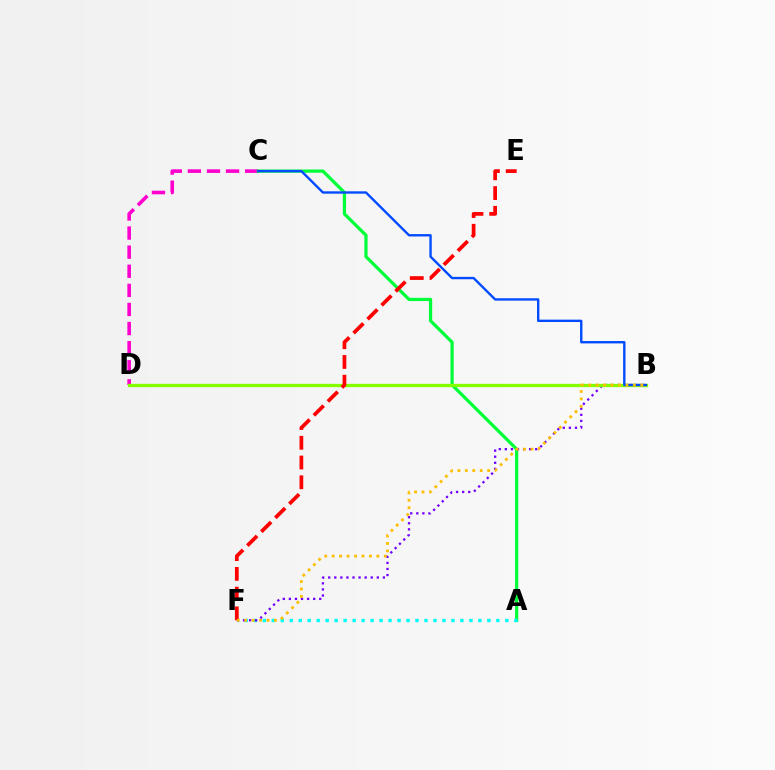{('C', 'D'): [{'color': '#ff00cf', 'line_style': 'dashed', 'thickness': 2.59}], ('A', 'C'): [{'color': '#00ff39', 'line_style': 'solid', 'thickness': 2.33}], ('A', 'F'): [{'color': '#00fff6', 'line_style': 'dotted', 'thickness': 2.44}], ('B', 'F'): [{'color': '#7200ff', 'line_style': 'dotted', 'thickness': 1.65}, {'color': '#ffbd00', 'line_style': 'dotted', 'thickness': 2.02}], ('B', 'D'): [{'color': '#84ff00', 'line_style': 'solid', 'thickness': 2.38}], ('E', 'F'): [{'color': '#ff0000', 'line_style': 'dashed', 'thickness': 2.68}], ('B', 'C'): [{'color': '#004bff', 'line_style': 'solid', 'thickness': 1.71}]}